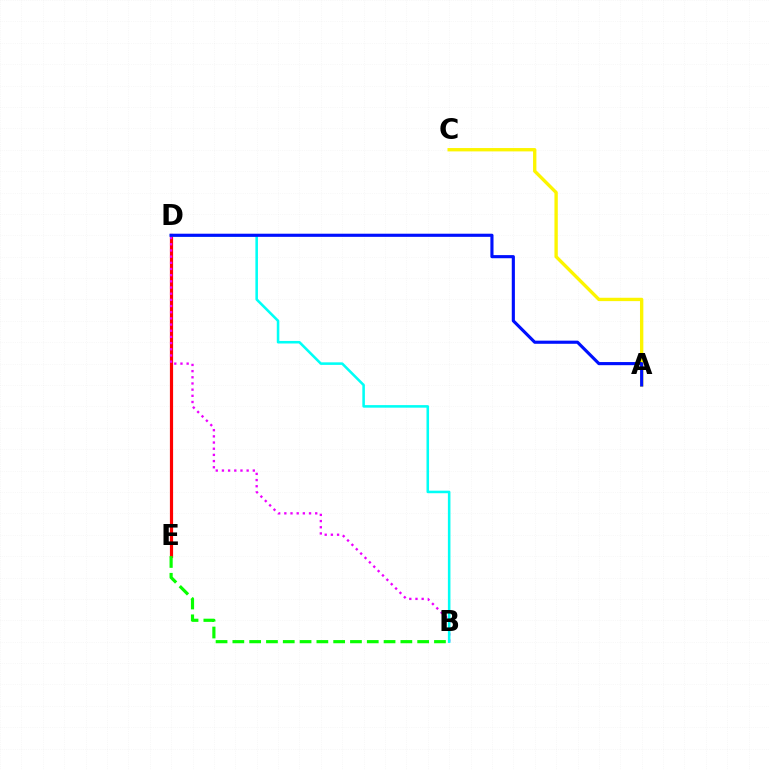{('D', 'E'): [{'color': '#ff0000', 'line_style': 'solid', 'thickness': 2.3}], ('B', 'D'): [{'color': '#ee00ff', 'line_style': 'dotted', 'thickness': 1.68}, {'color': '#00fff6', 'line_style': 'solid', 'thickness': 1.84}], ('A', 'C'): [{'color': '#fcf500', 'line_style': 'solid', 'thickness': 2.41}], ('B', 'E'): [{'color': '#08ff00', 'line_style': 'dashed', 'thickness': 2.28}], ('A', 'D'): [{'color': '#0010ff', 'line_style': 'solid', 'thickness': 2.25}]}